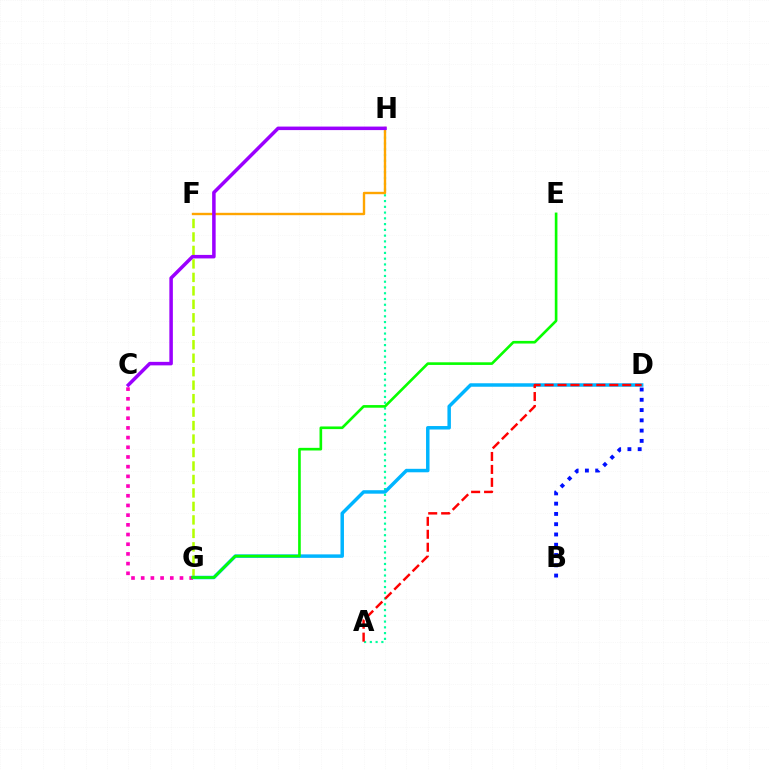{('F', 'G'): [{'color': '#b3ff00', 'line_style': 'dashed', 'thickness': 1.83}], ('A', 'H'): [{'color': '#00ff9d', 'line_style': 'dotted', 'thickness': 1.57}], ('F', 'H'): [{'color': '#ffa500', 'line_style': 'solid', 'thickness': 1.72}], ('D', 'G'): [{'color': '#00b5ff', 'line_style': 'solid', 'thickness': 2.5}], ('C', 'H'): [{'color': '#9b00ff', 'line_style': 'solid', 'thickness': 2.53}], ('C', 'G'): [{'color': '#ff00bd', 'line_style': 'dotted', 'thickness': 2.63}], ('B', 'D'): [{'color': '#0010ff', 'line_style': 'dotted', 'thickness': 2.79}], ('A', 'D'): [{'color': '#ff0000', 'line_style': 'dashed', 'thickness': 1.76}], ('E', 'G'): [{'color': '#08ff00', 'line_style': 'solid', 'thickness': 1.9}]}